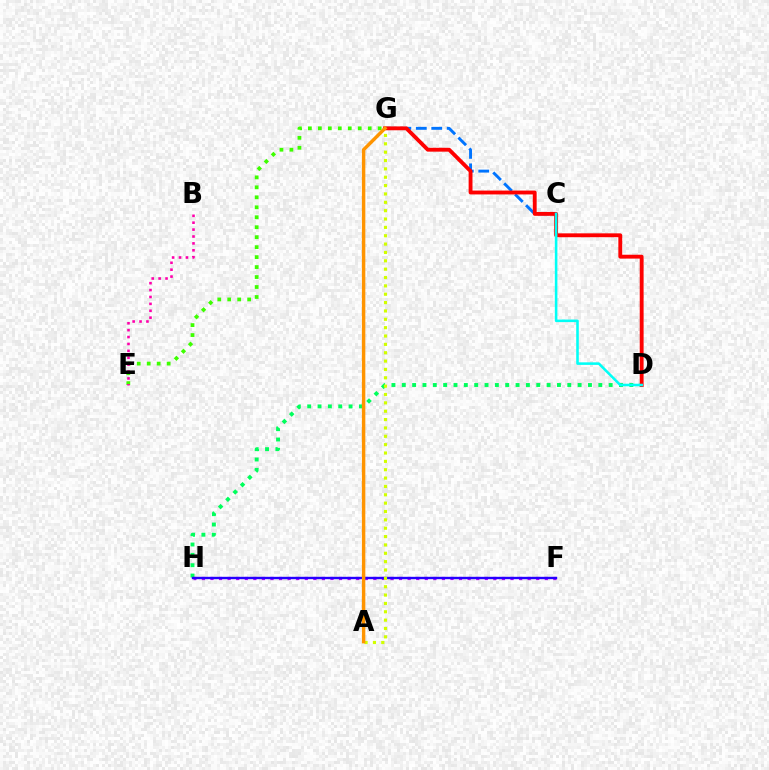{('C', 'G'): [{'color': '#0074ff', 'line_style': 'dashed', 'thickness': 2.1}], ('E', 'G'): [{'color': '#3dff00', 'line_style': 'dotted', 'thickness': 2.71}], ('D', 'H'): [{'color': '#00ff5c', 'line_style': 'dotted', 'thickness': 2.81}], ('B', 'E'): [{'color': '#ff00ac', 'line_style': 'dotted', 'thickness': 1.87}], ('F', 'H'): [{'color': '#b900ff', 'line_style': 'dotted', 'thickness': 2.33}, {'color': '#2500ff', 'line_style': 'solid', 'thickness': 1.71}], ('A', 'G'): [{'color': '#d1ff00', 'line_style': 'dotted', 'thickness': 2.27}, {'color': '#ff9400', 'line_style': 'solid', 'thickness': 2.47}], ('D', 'G'): [{'color': '#ff0000', 'line_style': 'solid', 'thickness': 2.78}], ('C', 'D'): [{'color': '#00fff6', 'line_style': 'solid', 'thickness': 1.84}]}